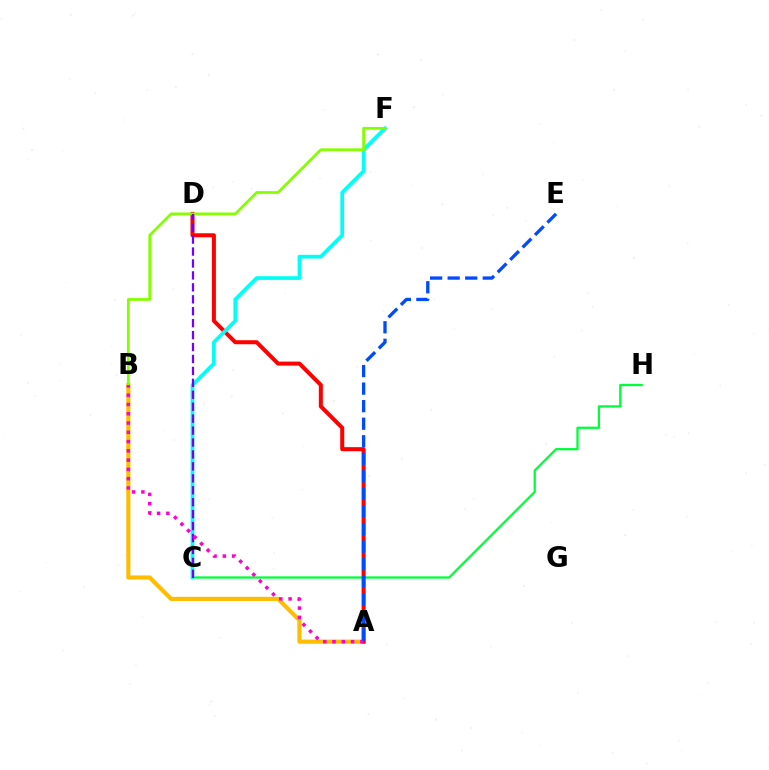{('C', 'H'): [{'color': '#00ff39', 'line_style': 'solid', 'thickness': 1.64}], ('A', 'B'): [{'color': '#ffbd00', 'line_style': 'solid', 'thickness': 2.98}, {'color': '#ff00cf', 'line_style': 'dotted', 'thickness': 2.52}], ('A', 'D'): [{'color': '#ff0000', 'line_style': 'solid', 'thickness': 2.89}], ('C', 'F'): [{'color': '#00fff6', 'line_style': 'solid', 'thickness': 2.67}], ('B', 'F'): [{'color': '#84ff00', 'line_style': 'solid', 'thickness': 1.99}], ('C', 'D'): [{'color': '#7200ff', 'line_style': 'dashed', 'thickness': 1.62}], ('A', 'E'): [{'color': '#004bff', 'line_style': 'dashed', 'thickness': 2.38}]}